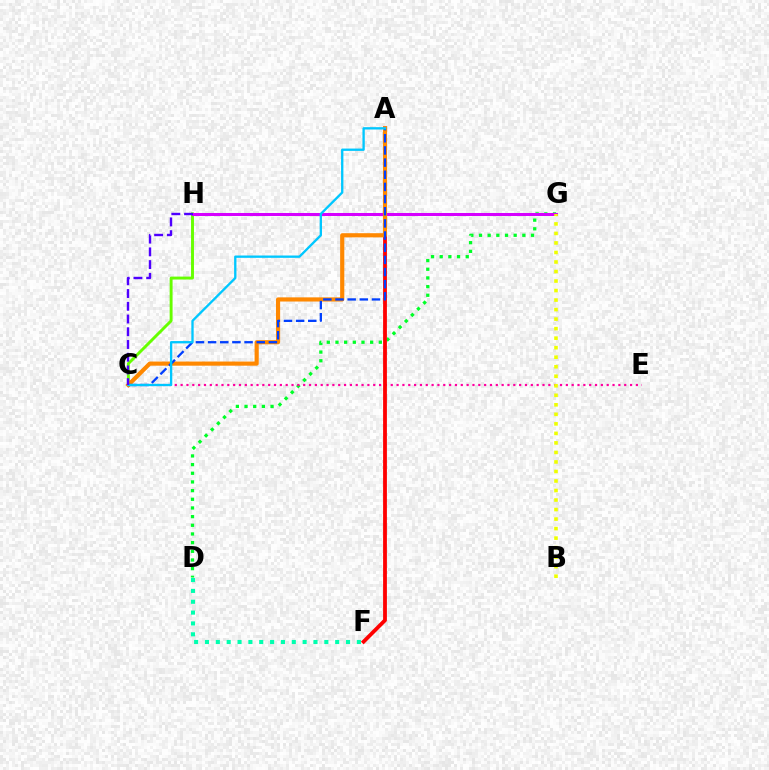{('C', 'H'): [{'color': '#66ff00', 'line_style': 'solid', 'thickness': 2.1}, {'color': '#4f00ff', 'line_style': 'dashed', 'thickness': 1.73}], ('D', 'G'): [{'color': '#00ff27', 'line_style': 'dotted', 'thickness': 2.36}], ('G', 'H'): [{'color': '#d600ff', 'line_style': 'solid', 'thickness': 2.18}], ('C', 'E'): [{'color': '#ff00a0', 'line_style': 'dotted', 'thickness': 1.59}], ('D', 'F'): [{'color': '#00ffaf', 'line_style': 'dotted', 'thickness': 2.95}], ('A', 'F'): [{'color': '#ff0000', 'line_style': 'solid', 'thickness': 2.74}], ('A', 'C'): [{'color': '#ff8800', 'line_style': 'solid', 'thickness': 2.99}, {'color': '#003fff', 'line_style': 'dashed', 'thickness': 1.65}, {'color': '#00c7ff', 'line_style': 'solid', 'thickness': 1.68}], ('B', 'G'): [{'color': '#eeff00', 'line_style': 'dotted', 'thickness': 2.59}]}